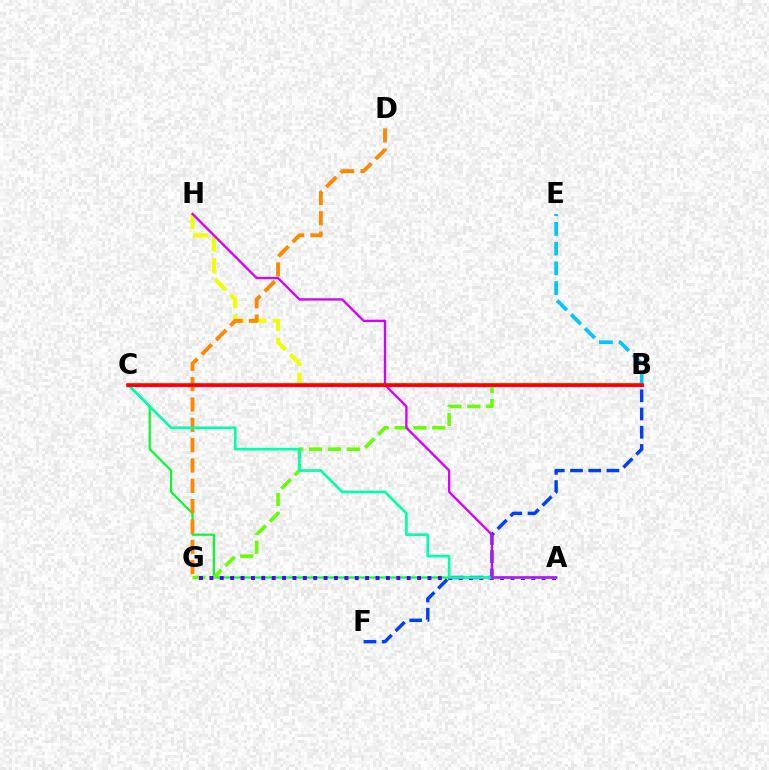{('A', 'C'): [{'color': '#00ff27', 'line_style': 'solid', 'thickness': 1.56}, {'color': '#00ffaf', 'line_style': 'solid', 'thickness': 1.93}], ('B', 'G'): [{'color': '#66ff00', 'line_style': 'dashed', 'thickness': 2.56}], ('B', 'F'): [{'color': '#003fff', 'line_style': 'dashed', 'thickness': 2.47}], ('B', 'H'): [{'color': '#eeff00', 'line_style': 'dashed', 'thickness': 2.97}], ('D', 'G'): [{'color': '#ff8800', 'line_style': 'dashed', 'thickness': 2.76}], ('A', 'G'): [{'color': '#4f00ff', 'line_style': 'dotted', 'thickness': 2.82}], ('B', 'C'): [{'color': '#ff00a0', 'line_style': 'solid', 'thickness': 2.28}, {'color': '#ff0000', 'line_style': 'solid', 'thickness': 2.54}], ('A', 'H'): [{'color': '#d600ff', 'line_style': 'solid', 'thickness': 1.68}], ('B', 'E'): [{'color': '#00c7ff', 'line_style': 'dashed', 'thickness': 2.68}]}